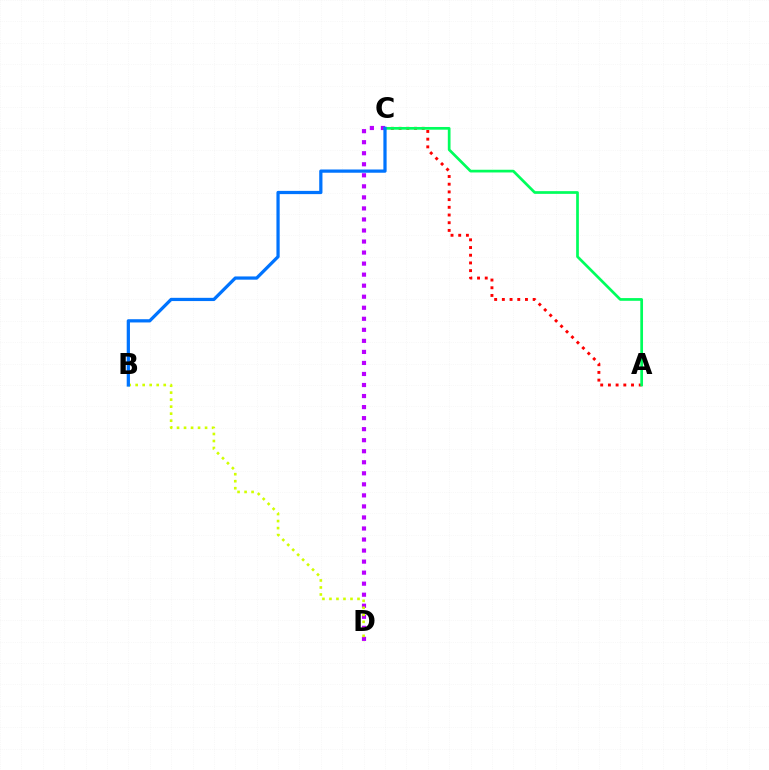{('C', 'D'): [{'color': '#b900ff', 'line_style': 'dotted', 'thickness': 3.0}], ('B', 'D'): [{'color': '#d1ff00', 'line_style': 'dotted', 'thickness': 1.9}], ('A', 'C'): [{'color': '#ff0000', 'line_style': 'dotted', 'thickness': 2.09}, {'color': '#00ff5c', 'line_style': 'solid', 'thickness': 1.95}], ('B', 'C'): [{'color': '#0074ff', 'line_style': 'solid', 'thickness': 2.33}]}